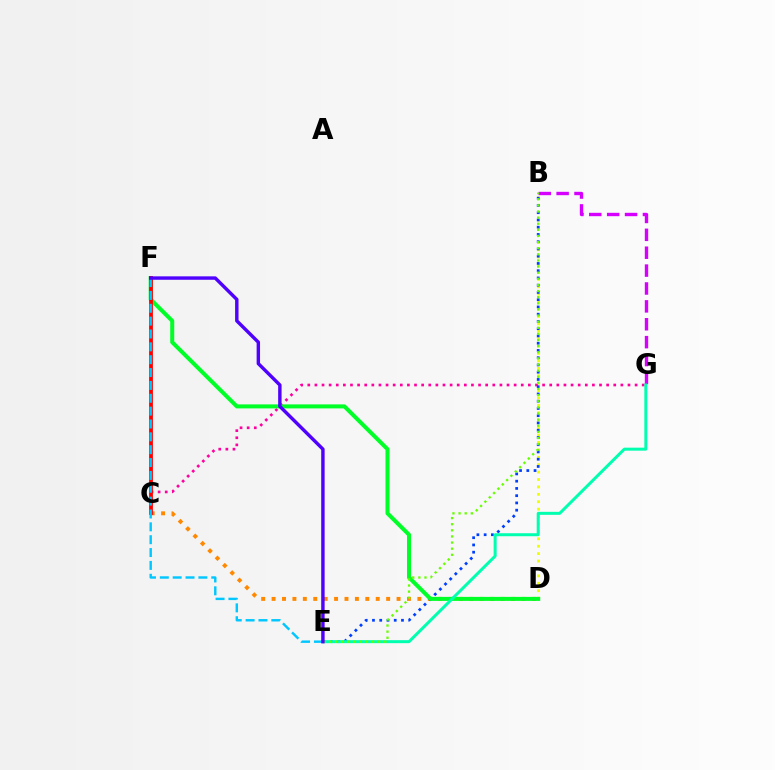{('B', 'G'): [{'color': '#d600ff', 'line_style': 'dashed', 'thickness': 2.43}], ('C', 'D'): [{'color': '#ff8800', 'line_style': 'dotted', 'thickness': 2.83}], ('B', 'D'): [{'color': '#eeff00', 'line_style': 'dotted', 'thickness': 2.01}], ('C', 'G'): [{'color': '#ff00a0', 'line_style': 'dotted', 'thickness': 1.93}], ('B', 'E'): [{'color': '#003fff', 'line_style': 'dotted', 'thickness': 1.97}, {'color': '#66ff00', 'line_style': 'dotted', 'thickness': 1.66}], ('D', 'F'): [{'color': '#00ff27', 'line_style': 'solid', 'thickness': 2.89}], ('C', 'F'): [{'color': '#ff0000', 'line_style': 'solid', 'thickness': 2.73}], ('E', 'G'): [{'color': '#00ffaf', 'line_style': 'solid', 'thickness': 2.15}], ('E', 'F'): [{'color': '#00c7ff', 'line_style': 'dashed', 'thickness': 1.75}, {'color': '#4f00ff', 'line_style': 'solid', 'thickness': 2.46}]}